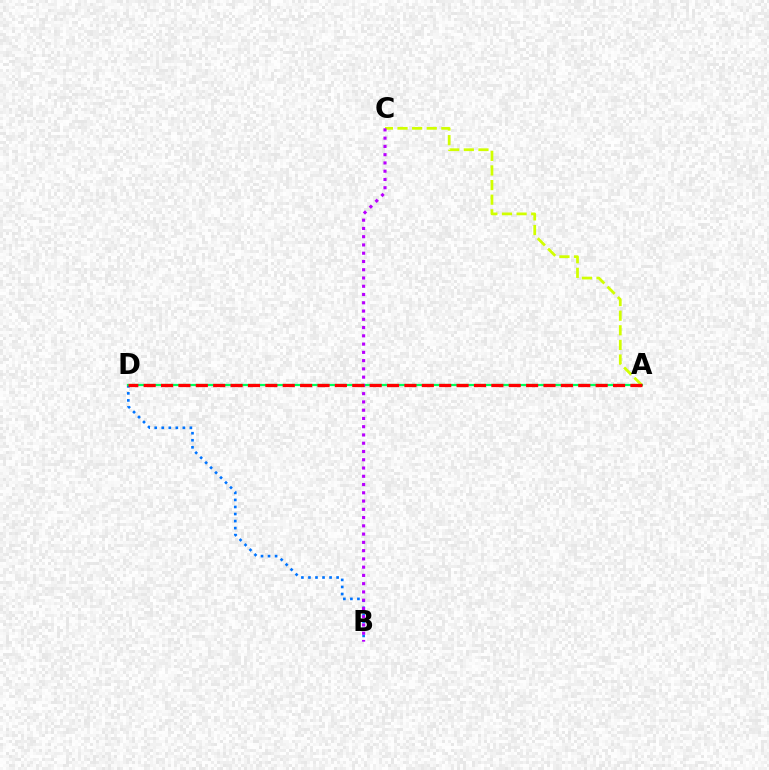{('B', 'D'): [{'color': '#0074ff', 'line_style': 'dotted', 'thickness': 1.91}], ('A', 'C'): [{'color': '#d1ff00', 'line_style': 'dashed', 'thickness': 1.99}], ('A', 'D'): [{'color': '#00ff5c', 'line_style': 'solid', 'thickness': 1.6}, {'color': '#ff0000', 'line_style': 'dashed', 'thickness': 2.36}], ('B', 'C'): [{'color': '#b900ff', 'line_style': 'dotted', 'thickness': 2.24}]}